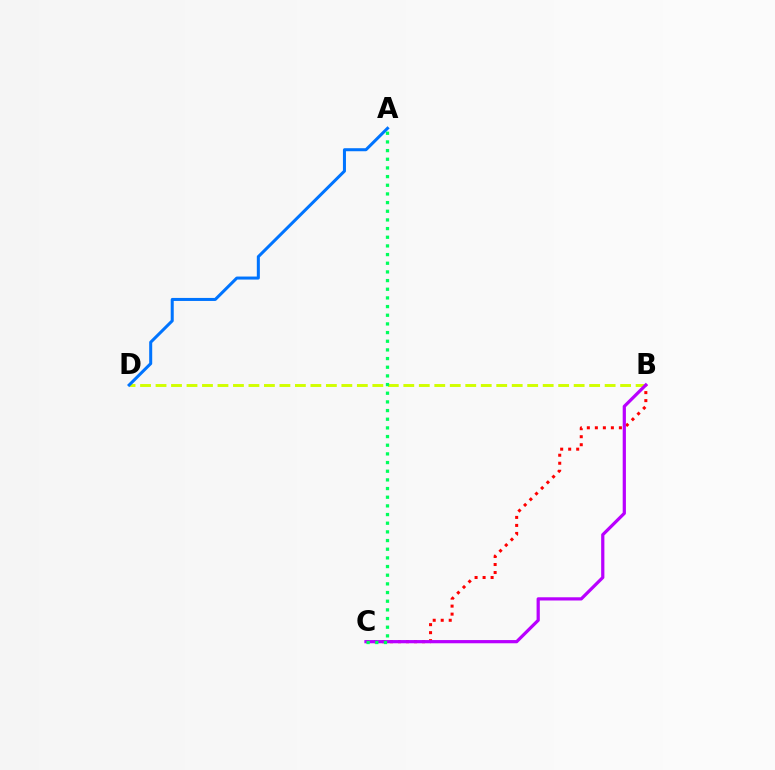{('B', 'D'): [{'color': '#d1ff00', 'line_style': 'dashed', 'thickness': 2.1}], ('B', 'C'): [{'color': '#ff0000', 'line_style': 'dotted', 'thickness': 2.18}, {'color': '#b900ff', 'line_style': 'solid', 'thickness': 2.32}], ('A', 'D'): [{'color': '#0074ff', 'line_style': 'solid', 'thickness': 2.18}], ('A', 'C'): [{'color': '#00ff5c', 'line_style': 'dotted', 'thickness': 2.35}]}